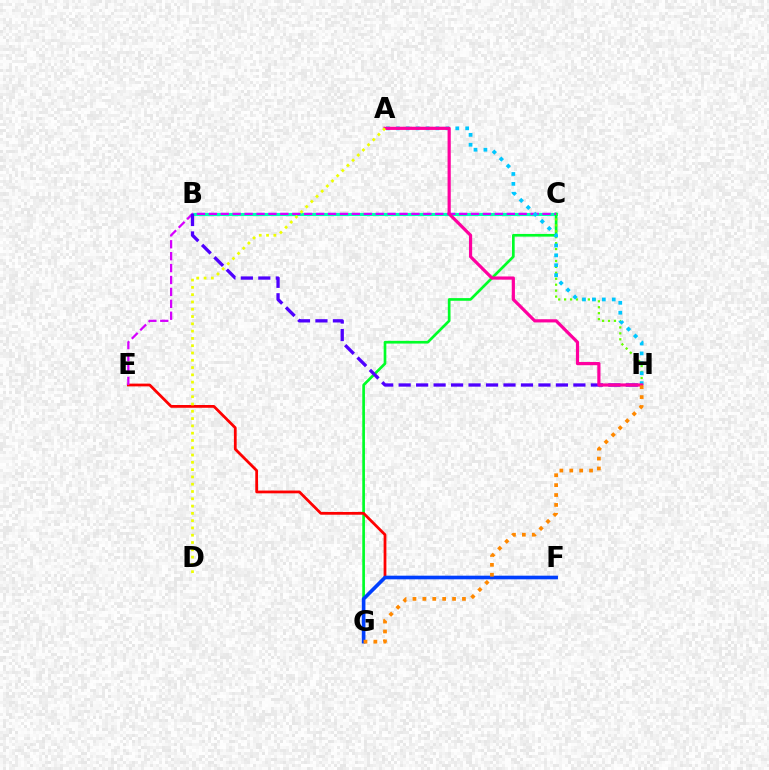{('B', 'C'): [{'color': '#00ffaf', 'line_style': 'solid', 'thickness': 2.26}], ('C', 'G'): [{'color': '#00ff27', 'line_style': 'solid', 'thickness': 1.93}], ('C', 'H'): [{'color': '#66ff00', 'line_style': 'dotted', 'thickness': 1.61}], ('E', 'F'): [{'color': '#ff0000', 'line_style': 'solid', 'thickness': 1.99}], ('C', 'E'): [{'color': '#d600ff', 'line_style': 'dashed', 'thickness': 1.62}], ('B', 'H'): [{'color': '#4f00ff', 'line_style': 'dashed', 'thickness': 2.37}], ('A', 'H'): [{'color': '#00c7ff', 'line_style': 'dotted', 'thickness': 2.69}, {'color': '#ff00a0', 'line_style': 'solid', 'thickness': 2.3}], ('F', 'G'): [{'color': '#003fff', 'line_style': 'solid', 'thickness': 2.62}], ('G', 'H'): [{'color': '#ff8800', 'line_style': 'dotted', 'thickness': 2.69}], ('A', 'D'): [{'color': '#eeff00', 'line_style': 'dotted', 'thickness': 1.98}]}